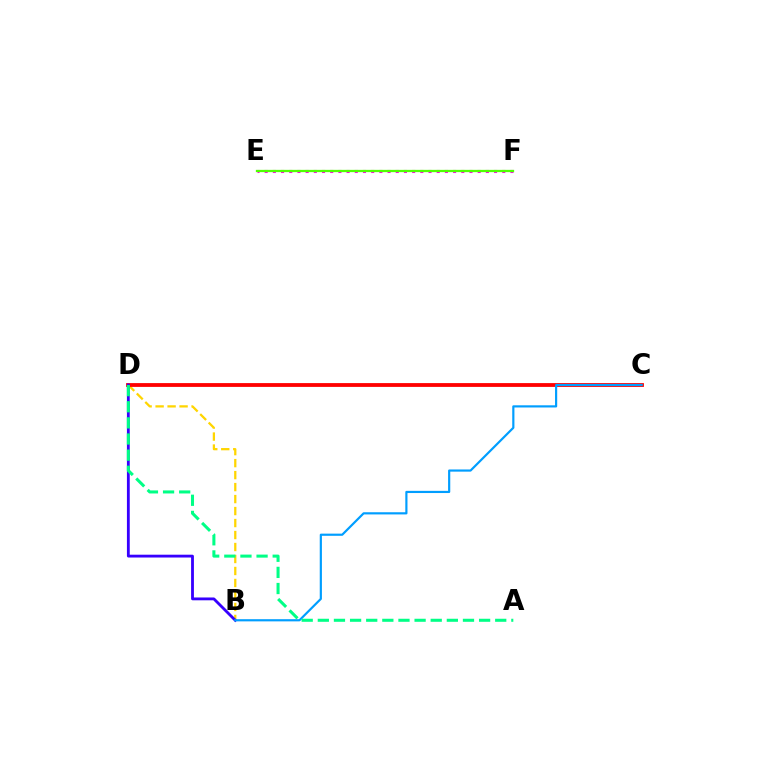{('B', 'D'): [{'color': '#ffd500', 'line_style': 'dashed', 'thickness': 1.63}, {'color': '#3700ff', 'line_style': 'solid', 'thickness': 2.03}], ('E', 'F'): [{'color': '#ff00ed', 'line_style': 'dotted', 'thickness': 2.23}, {'color': '#4fff00', 'line_style': 'solid', 'thickness': 1.65}], ('C', 'D'): [{'color': '#ff0000', 'line_style': 'solid', 'thickness': 2.74}], ('B', 'C'): [{'color': '#009eff', 'line_style': 'solid', 'thickness': 1.57}], ('A', 'D'): [{'color': '#00ff86', 'line_style': 'dashed', 'thickness': 2.19}]}